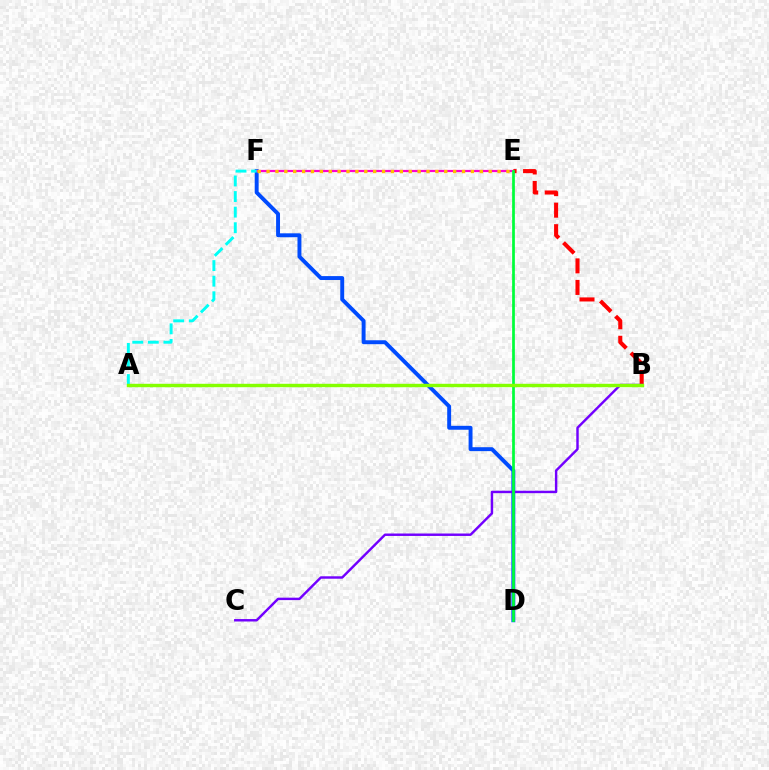{('D', 'F'): [{'color': '#004bff', 'line_style': 'solid', 'thickness': 2.82}], ('B', 'E'): [{'color': '#ff0000', 'line_style': 'dashed', 'thickness': 2.92}], ('B', 'C'): [{'color': '#7200ff', 'line_style': 'solid', 'thickness': 1.75}], ('E', 'F'): [{'color': '#ff00cf', 'line_style': 'solid', 'thickness': 1.59}, {'color': '#ffbd00', 'line_style': 'dotted', 'thickness': 2.41}], ('D', 'E'): [{'color': '#00ff39', 'line_style': 'solid', 'thickness': 1.96}], ('A', 'F'): [{'color': '#00fff6', 'line_style': 'dashed', 'thickness': 2.12}], ('A', 'B'): [{'color': '#84ff00', 'line_style': 'solid', 'thickness': 2.46}]}